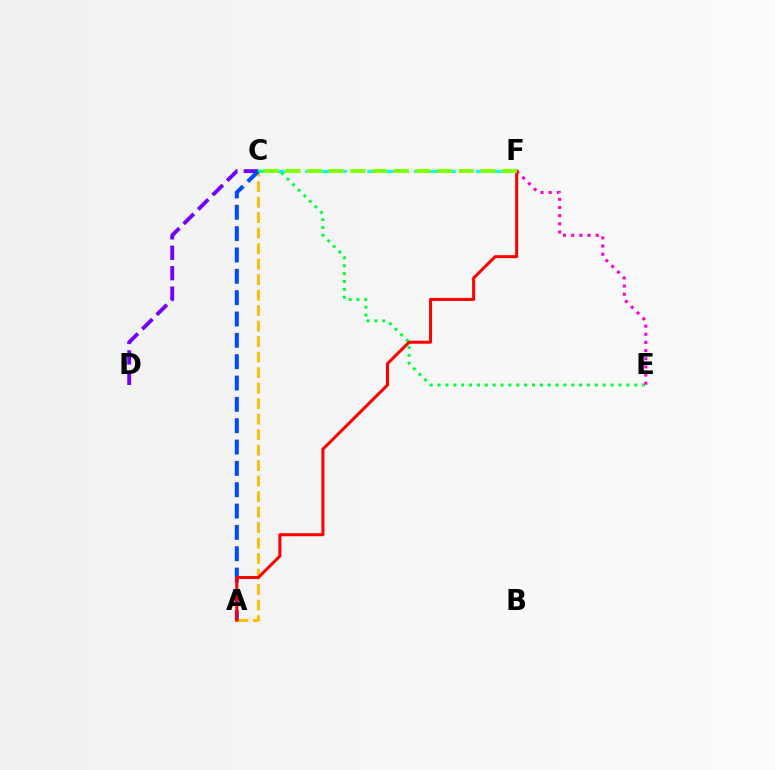{('C', 'D'): [{'color': '#7200ff', 'line_style': 'dashed', 'thickness': 2.78}], ('A', 'C'): [{'color': '#ffbd00', 'line_style': 'dashed', 'thickness': 2.11}, {'color': '#004bff', 'line_style': 'dashed', 'thickness': 2.9}], ('C', 'F'): [{'color': '#00fff6', 'line_style': 'dashed', 'thickness': 2.11}, {'color': '#84ff00', 'line_style': 'dashed', 'thickness': 2.94}], ('C', 'E'): [{'color': '#00ff39', 'line_style': 'dotted', 'thickness': 2.14}], ('E', 'F'): [{'color': '#ff00cf', 'line_style': 'dotted', 'thickness': 2.22}], ('A', 'F'): [{'color': '#ff0000', 'line_style': 'solid', 'thickness': 2.18}]}